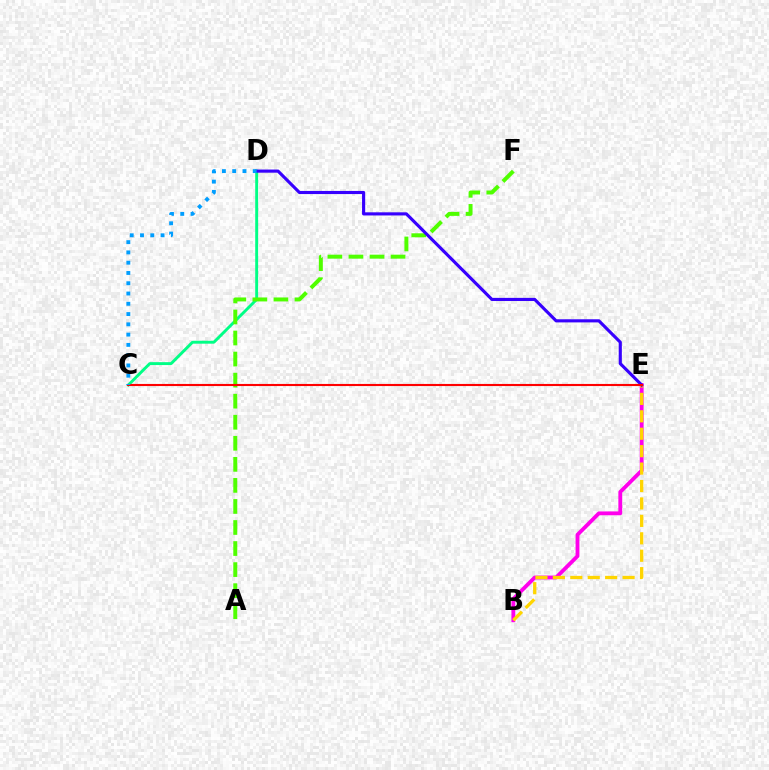{('C', 'D'): [{'color': '#00ff86', 'line_style': 'solid', 'thickness': 2.1}, {'color': '#009eff', 'line_style': 'dotted', 'thickness': 2.79}], ('B', 'E'): [{'color': '#ff00ed', 'line_style': 'solid', 'thickness': 2.76}, {'color': '#ffd500', 'line_style': 'dashed', 'thickness': 2.37}], ('A', 'F'): [{'color': '#4fff00', 'line_style': 'dashed', 'thickness': 2.86}], ('D', 'E'): [{'color': '#3700ff', 'line_style': 'solid', 'thickness': 2.26}], ('C', 'E'): [{'color': '#ff0000', 'line_style': 'solid', 'thickness': 1.52}]}